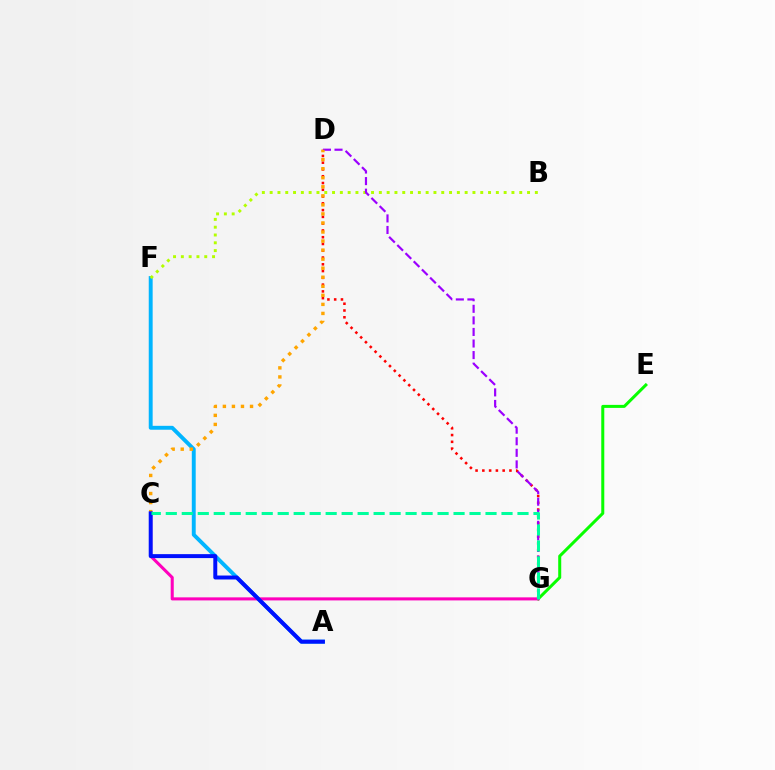{('A', 'F'): [{'color': '#00b5ff', 'line_style': 'solid', 'thickness': 2.81}], ('E', 'G'): [{'color': '#08ff00', 'line_style': 'solid', 'thickness': 2.17}], ('B', 'F'): [{'color': '#b3ff00', 'line_style': 'dotted', 'thickness': 2.12}], ('D', 'G'): [{'color': '#ff0000', 'line_style': 'dotted', 'thickness': 1.84}, {'color': '#9b00ff', 'line_style': 'dashed', 'thickness': 1.57}], ('C', 'G'): [{'color': '#ff00bd', 'line_style': 'solid', 'thickness': 2.2}, {'color': '#00ff9d', 'line_style': 'dashed', 'thickness': 2.17}], ('C', 'D'): [{'color': '#ffa500', 'line_style': 'dotted', 'thickness': 2.46}], ('A', 'C'): [{'color': '#0010ff', 'line_style': 'solid', 'thickness': 2.85}]}